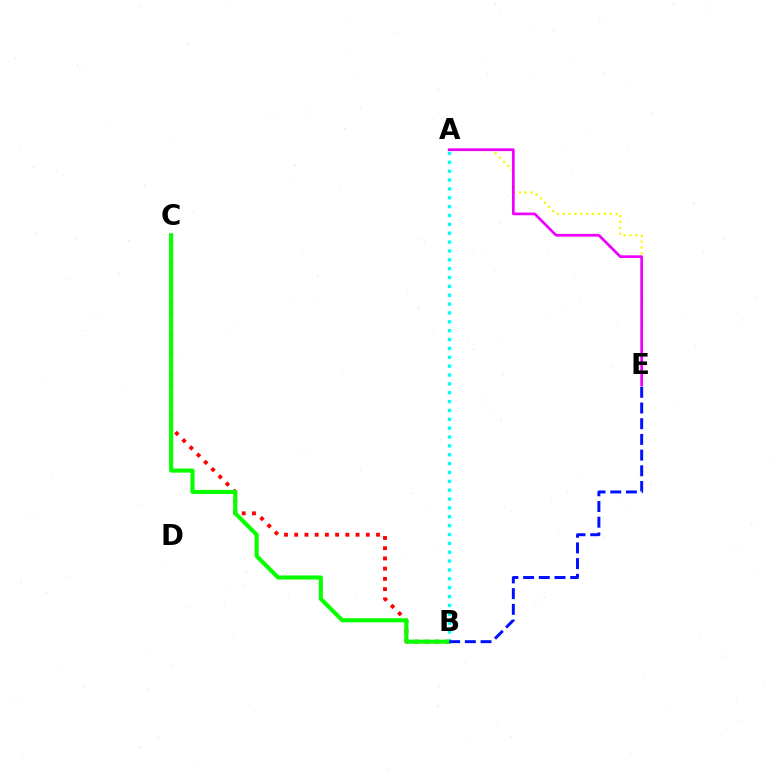{('A', 'E'): [{'color': '#fcf500', 'line_style': 'dotted', 'thickness': 1.59}, {'color': '#ee00ff', 'line_style': 'solid', 'thickness': 1.96}], ('B', 'C'): [{'color': '#ff0000', 'line_style': 'dotted', 'thickness': 2.78}, {'color': '#08ff00', 'line_style': 'solid', 'thickness': 2.96}], ('A', 'B'): [{'color': '#00fff6', 'line_style': 'dotted', 'thickness': 2.41}], ('B', 'E'): [{'color': '#0010ff', 'line_style': 'dashed', 'thickness': 2.13}]}